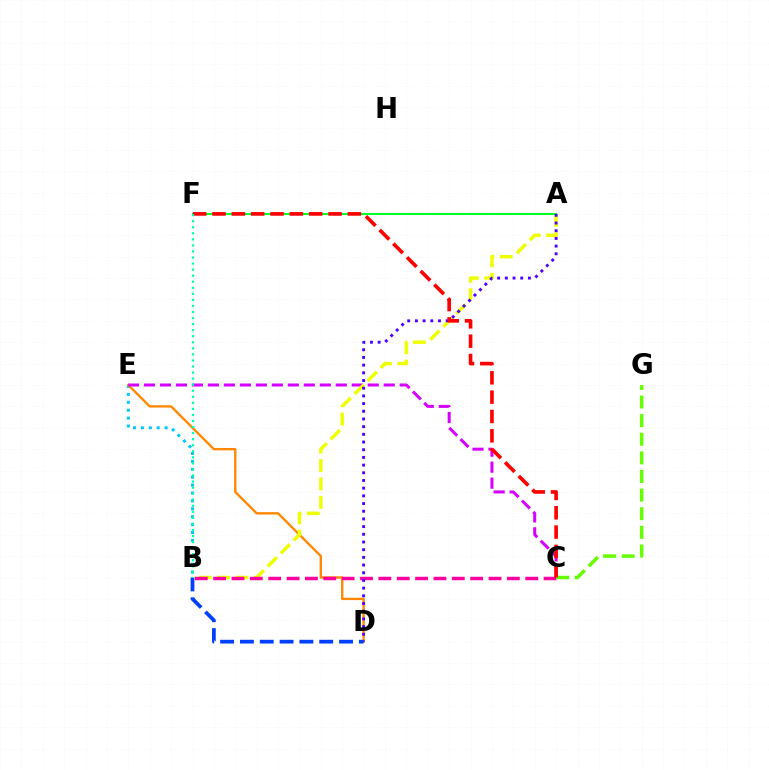{('B', 'E'): [{'color': '#00c7ff', 'line_style': 'dotted', 'thickness': 2.15}], ('D', 'E'): [{'color': '#ff8800', 'line_style': 'solid', 'thickness': 1.7}], ('C', 'E'): [{'color': '#d600ff', 'line_style': 'dashed', 'thickness': 2.17}], ('A', 'B'): [{'color': '#eeff00', 'line_style': 'dashed', 'thickness': 2.5}], ('A', 'F'): [{'color': '#00ff27', 'line_style': 'solid', 'thickness': 1.51}], ('B', 'C'): [{'color': '#ff00a0', 'line_style': 'dashed', 'thickness': 2.49}], ('A', 'D'): [{'color': '#4f00ff', 'line_style': 'dotted', 'thickness': 2.09}], ('C', 'G'): [{'color': '#66ff00', 'line_style': 'dashed', 'thickness': 2.53}], ('C', 'F'): [{'color': '#ff0000', 'line_style': 'dashed', 'thickness': 2.63}], ('B', 'D'): [{'color': '#003fff', 'line_style': 'dashed', 'thickness': 2.69}], ('B', 'F'): [{'color': '#00ffaf', 'line_style': 'dotted', 'thickness': 1.65}]}